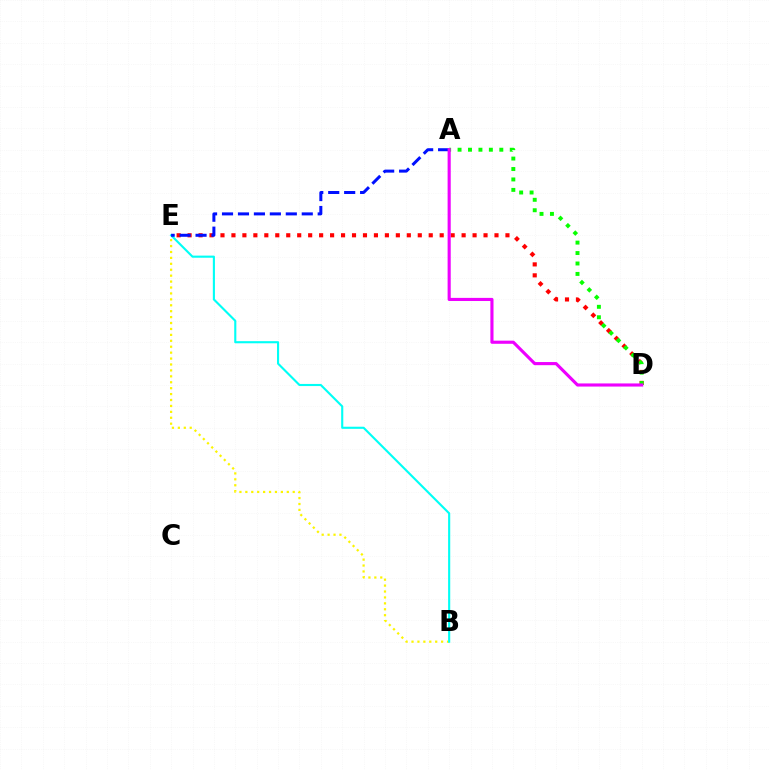{('B', 'E'): [{'color': '#fcf500', 'line_style': 'dotted', 'thickness': 1.61}, {'color': '#00fff6', 'line_style': 'solid', 'thickness': 1.53}], ('D', 'E'): [{'color': '#ff0000', 'line_style': 'dotted', 'thickness': 2.98}], ('A', 'E'): [{'color': '#0010ff', 'line_style': 'dashed', 'thickness': 2.17}], ('A', 'D'): [{'color': '#08ff00', 'line_style': 'dotted', 'thickness': 2.84}, {'color': '#ee00ff', 'line_style': 'solid', 'thickness': 2.25}]}